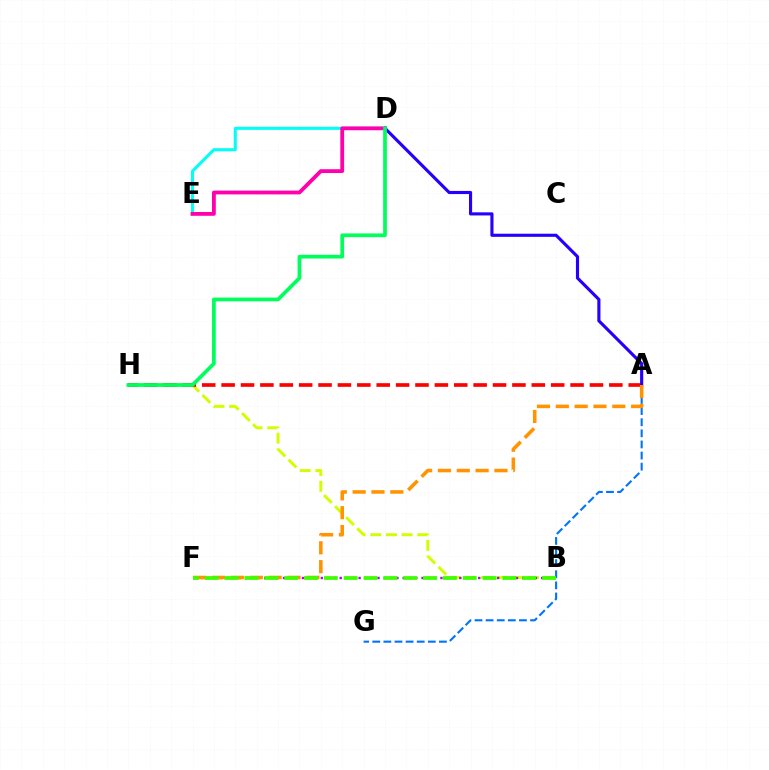{('B', 'H'): [{'color': '#d1ff00', 'line_style': 'dashed', 'thickness': 2.13}], ('D', 'E'): [{'color': '#00fff6', 'line_style': 'solid', 'thickness': 2.2}, {'color': '#ff00ac', 'line_style': 'solid', 'thickness': 2.74}], ('A', 'H'): [{'color': '#ff0000', 'line_style': 'dashed', 'thickness': 2.63}], ('A', 'G'): [{'color': '#0074ff', 'line_style': 'dashed', 'thickness': 1.51}], ('B', 'F'): [{'color': '#b900ff', 'line_style': 'dotted', 'thickness': 1.71}, {'color': '#3dff00', 'line_style': 'dashed', 'thickness': 2.7}], ('A', 'D'): [{'color': '#2500ff', 'line_style': 'solid', 'thickness': 2.25}], ('A', 'F'): [{'color': '#ff9400', 'line_style': 'dashed', 'thickness': 2.56}], ('D', 'H'): [{'color': '#00ff5c', 'line_style': 'solid', 'thickness': 2.68}]}